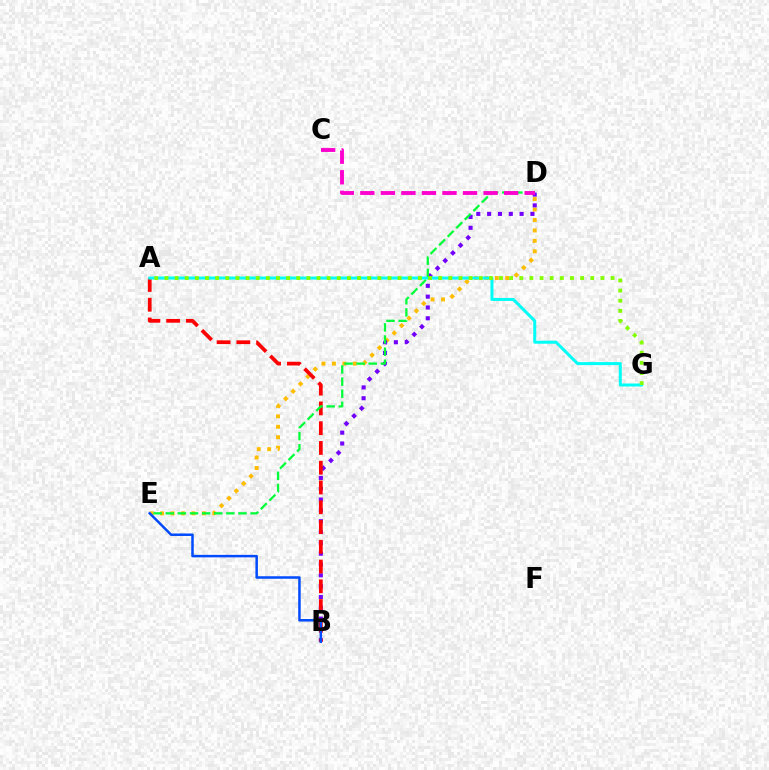{('D', 'E'): [{'color': '#ffbd00', 'line_style': 'dotted', 'thickness': 2.84}, {'color': '#00ff39', 'line_style': 'dashed', 'thickness': 1.65}], ('B', 'D'): [{'color': '#7200ff', 'line_style': 'dotted', 'thickness': 2.94}], ('A', 'B'): [{'color': '#ff0000', 'line_style': 'dashed', 'thickness': 2.69}], ('B', 'E'): [{'color': '#004bff', 'line_style': 'solid', 'thickness': 1.8}], ('A', 'G'): [{'color': '#00fff6', 'line_style': 'solid', 'thickness': 2.17}, {'color': '#84ff00', 'line_style': 'dotted', 'thickness': 2.75}], ('C', 'D'): [{'color': '#ff00cf', 'line_style': 'dashed', 'thickness': 2.79}]}